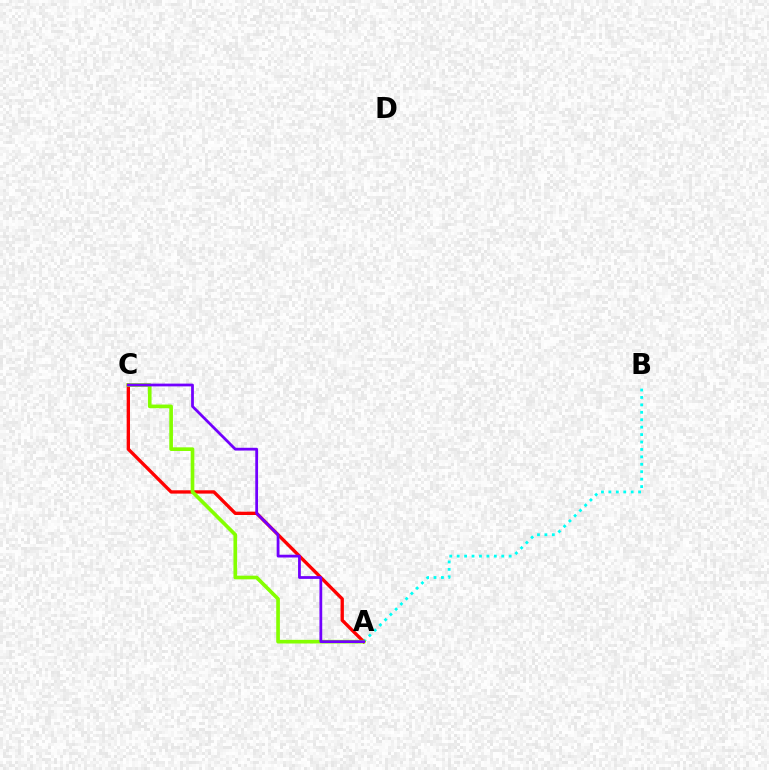{('A', 'B'): [{'color': '#00fff6', 'line_style': 'dotted', 'thickness': 2.02}], ('A', 'C'): [{'color': '#ff0000', 'line_style': 'solid', 'thickness': 2.4}, {'color': '#84ff00', 'line_style': 'solid', 'thickness': 2.64}, {'color': '#7200ff', 'line_style': 'solid', 'thickness': 1.99}]}